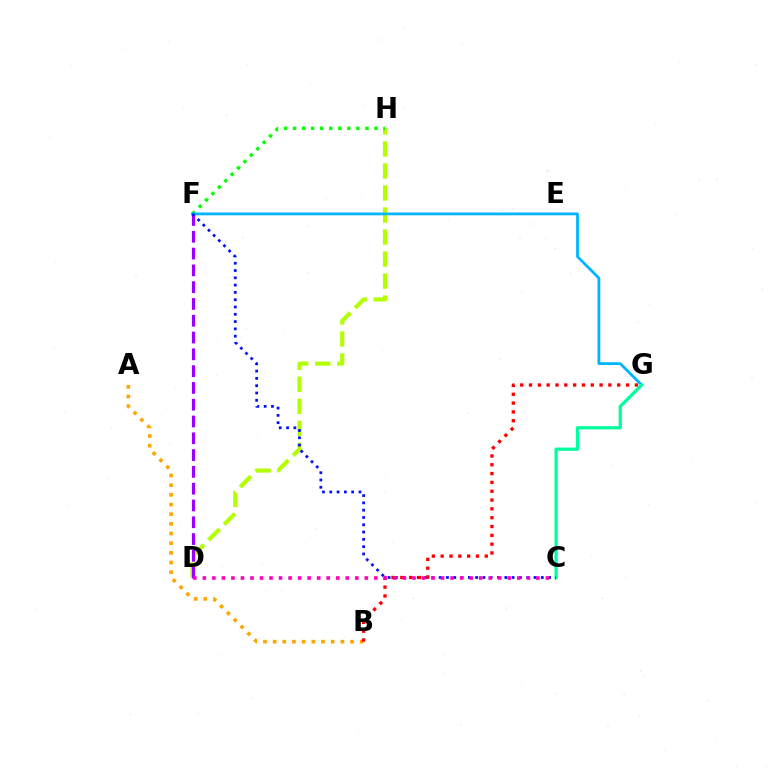{('D', 'H'): [{'color': '#b3ff00', 'line_style': 'dashed', 'thickness': 2.99}], ('A', 'B'): [{'color': '#ffa500', 'line_style': 'dotted', 'thickness': 2.63}], ('F', 'H'): [{'color': '#08ff00', 'line_style': 'dotted', 'thickness': 2.46}], ('D', 'F'): [{'color': '#9b00ff', 'line_style': 'dashed', 'thickness': 2.28}], ('F', 'G'): [{'color': '#00b5ff', 'line_style': 'solid', 'thickness': 2.01}], ('C', 'F'): [{'color': '#0010ff', 'line_style': 'dotted', 'thickness': 1.98}], ('B', 'G'): [{'color': '#ff0000', 'line_style': 'dotted', 'thickness': 2.4}], ('C', 'G'): [{'color': '#00ff9d', 'line_style': 'solid', 'thickness': 2.34}], ('C', 'D'): [{'color': '#ff00bd', 'line_style': 'dotted', 'thickness': 2.59}]}